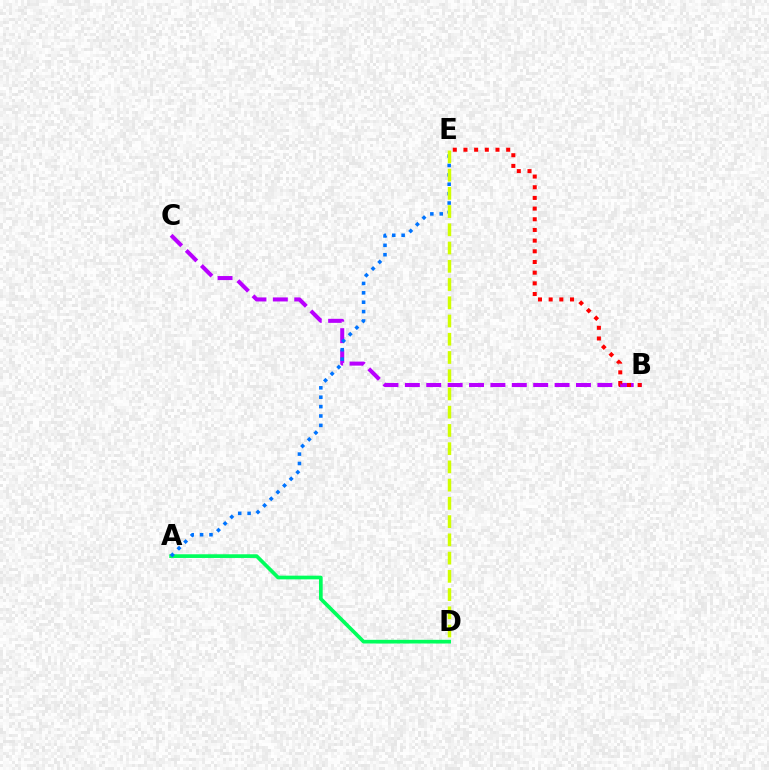{('B', 'C'): [{'color': '#b900ff', 'line_style': 'dashed', 'thickness': 2.91}], ('A', 'D'): [{'color': '#00ff5c', 'line_style': 'solid', 'thickness': 2.66}], ('A', 'E'): [{'color': '#0074ff', 'line_style': 'dotted', 'thickness': 2.55}], ('D', 'E'): [{'color': '#d1ff00', 'line_style': 'dashed', 'thickness': 2.48}], ('B', 'E'): [{'color': '#ff0000', 'line_style': 'dotted', 'thickness': 2.9}]}